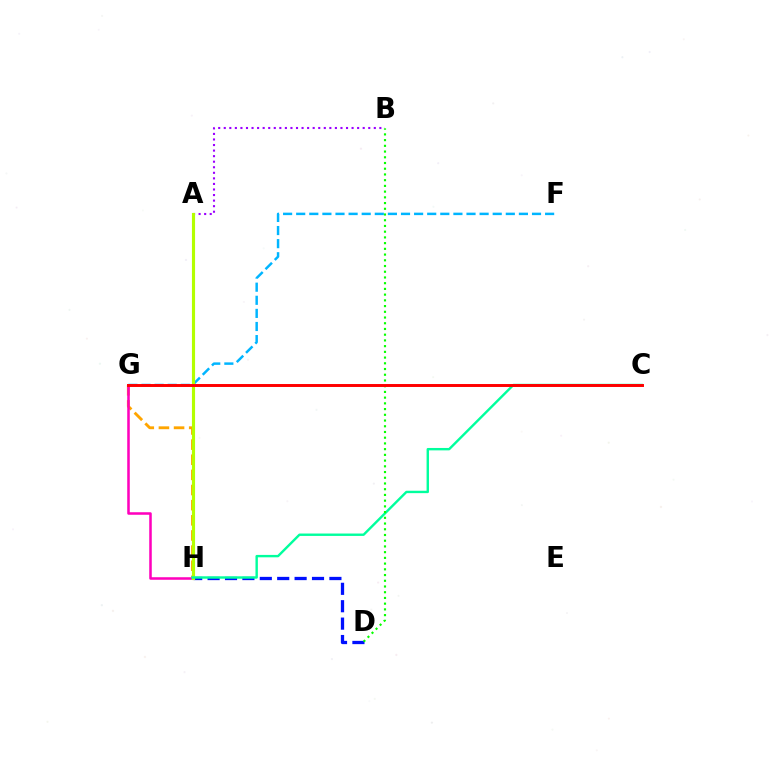{('D', 'H'): [{'color': '#0010ff', 'line_style': 'dashed', 'thickness': 2.36}], ('G', 'H'): [{'color': '#ffa500', 'line_style': 'dashed', 'thickness': 2.06}, {'color': '#ff00bd', 'line_style': 'solid', 'thickness': 1.83}], ('A', 'B'): [{'color': '#9b00ff', 'line_style': 'dotted', 'thickness': 1.51}], ('F', 'G'): [{'color': '#00b5ff', 'line_style': 'dashed', 'thickness': 1.78}], ('A', 'H'): [{'color': '#b3ff00', 'line_style': 'solid', 'thickness': 2.26}], ('C', 'H'): [{'color': '#00ff9d', 'line_style': 'solid', 'thickness': 1.73}], ('B', 'D'): [{'color': '#08ff00', 'line_style': 'dotted', 'thickness': 1.55}], ('C', 'G'): [{'color': '#ff0000', 'line_style': 'solid', 'thickness': 2.12}]}